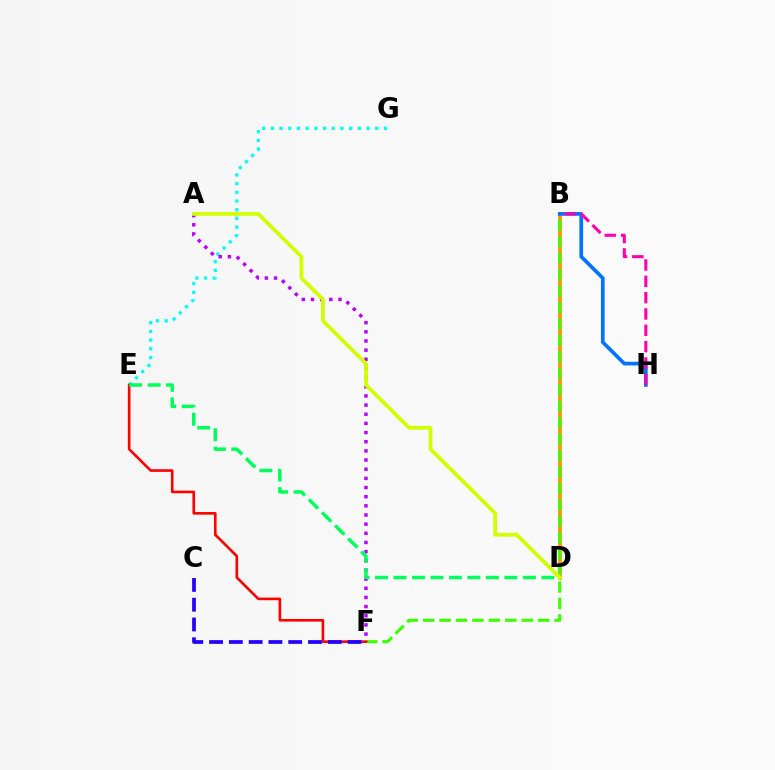{('B', 'D'): [{'color': '#ff9400', 'line_style': 'solid', 'thickness': 2.69}], ('B', 'F'): [{'color': '#3dff00', 'line_style': 'dashed', 'thickness': 2.23}], ('E', 'G'): [{'color': '#00fff6', 'line_style': 'dotted', 'thickness': 2.36}], ('A', 'F'): [{'color': '#b900ff', 'line_style': 'dotted', 'thickness': 2.49}], ('E', 'F'): [{'color': '#ff0000', 'line_style': 'solid', 'thickness': 1.89}], ('A', 'D'): [{'color': '#d1ff00', 'line_style': 'solid', 'thickness': 2.7}], ('C', 'F'): [{'color': '#2500ff', 'line_style': 'dashed', 'thickness': 2.69}], ('D', 'E'): [{'color': '#00ff5c', 'line_style': 'dashed', 'thickness': 2.51}], ('B', 'H'): [{'color': '#0074ff', 'line_style': 'solid', 'thickness': 2.65}, {'color': '#ff00ac', 'line_style': 'dashed', 'thickness': 2.22}]}